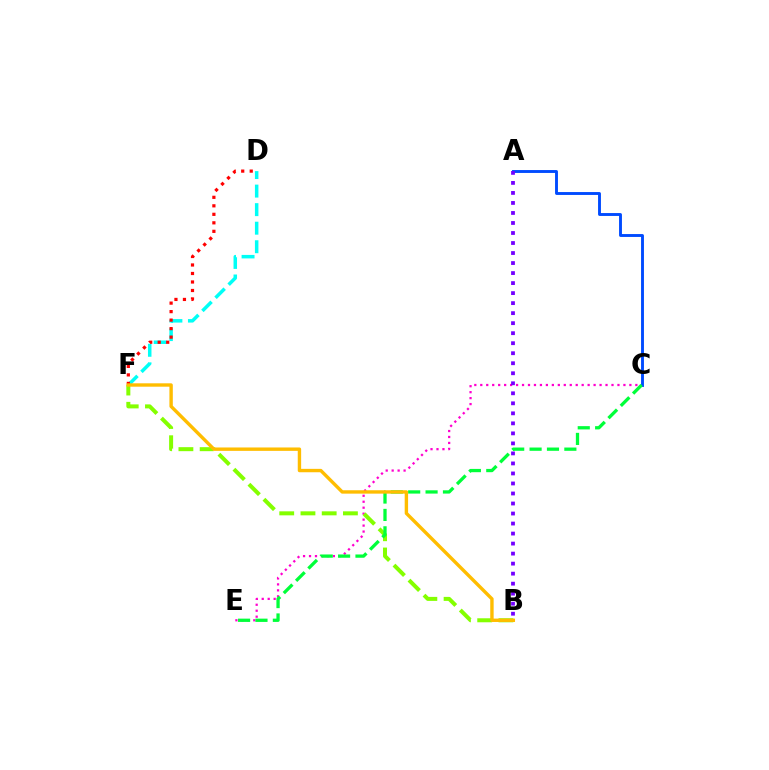{('C', 'E'): [{'color': '#ff00cf', 'line_style': 'dotted', 'thickness': 1.62}, {'color': '#00ff39', 'line_style': 'dashed', 'thickness': 2.36}], ('B', 'F'): [{'color': '#84ff00', 'line_style': 'dashed', 'thickness': 2.88}, {'color': '#ffbd00', 'line_style': 'solid', 'thickness': 2.44}], ('D', 'F'): [{'color': '#00fff6', 'line_style': 'dashed', 'thickness': 2.52}, {'color': '#ff0000', 'line_style': 'dotted', 'thickness': 2.31}], ('A', 'C'): [{'color': '#004bff', 'line_style': 'solid', 'thickness': 2.08}], ('A', 'B'): [{'color': '#7200ff', 'line_style': 'dotted', 'thickness': 2.72}]}